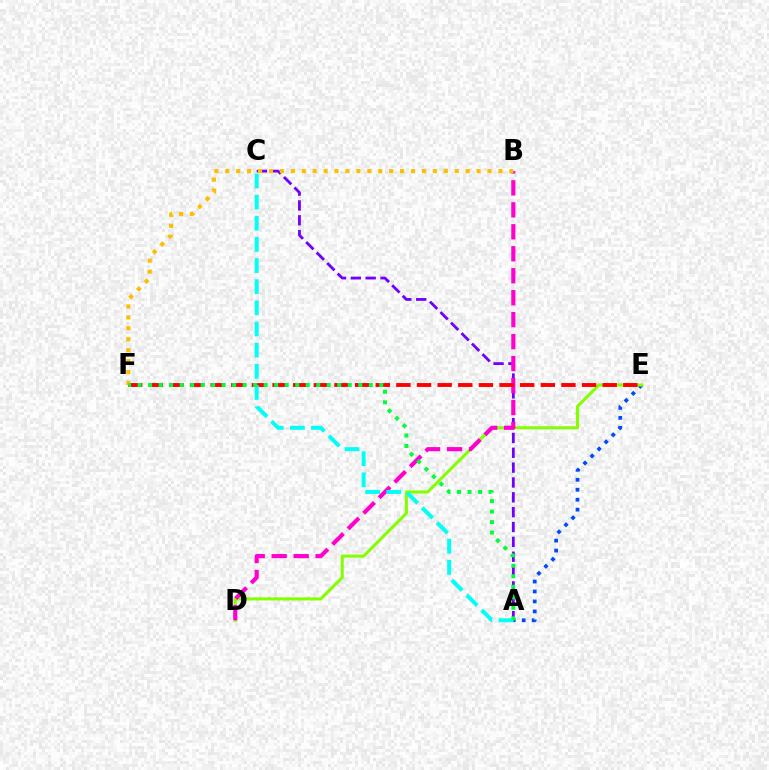{('A', 'E'): [{'color': '#004bff', 'line_style': 'dotted', 'thickness': 2.71}], ('A', 'C'): [{'color': '#7200ff', 'line_style': 'dashed', 'thickness': 2.02}, {'color': '#00fff6', 'line_style': 'dashed', 'thickness': 2.87}], ('D', 'E'): [{'color': '#84ff00', 'line_style': 'solid', 'thickness': 2.2}], ('B', 'D'): [{'color': '#ff00cf', 'line_style': 'dashed', 'thickness': 2.98}], ('E', 'F'): [{'color': '#ff0000', 'line_style': 'dashed', 'thickness': 2.8}], ('B', 'F'): [{'color': '#ffbd00', 'line_style': 'dotted', 'thickness': 2.97}], ('A', 'F'): [{'color': '#00ff39', 'line_style': 'dotted', 'thickness': 2.85}]}